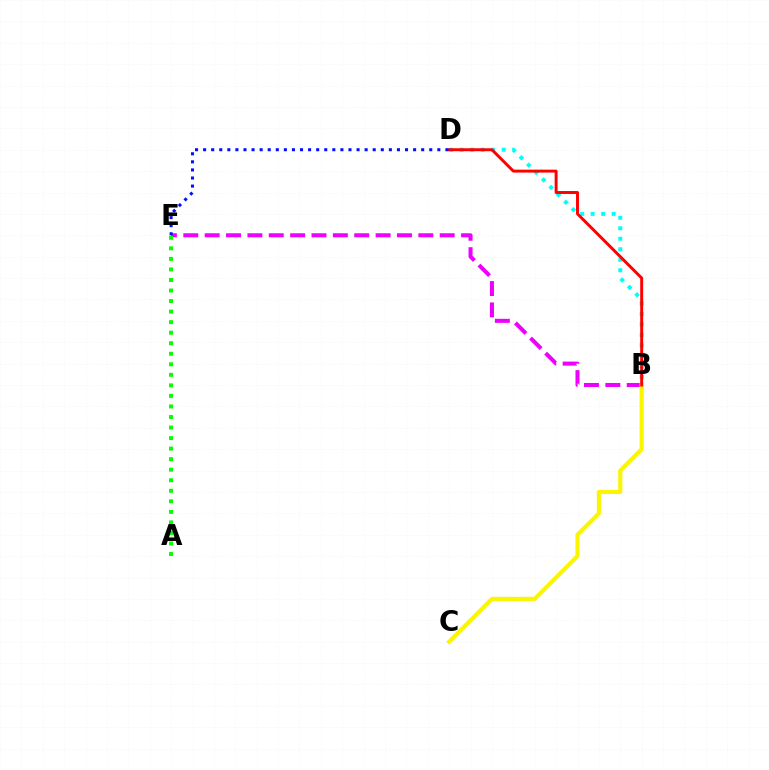{('B', 'E'): [{'color': '#ee00ff', 'line_style': 'dashed', 'thickness': 2.9}], ('B', 'C'): [{'color': '#fcf500', 'line_style': 'solid', 'thickness': 2.98}], ('B', 'D'): [{'color': '#00fff6', 'line_style': 'dotted', 'thickness': 2.85}, {'color': '#ff0000', 'line_style': 'solid', 'thickness': 2.12}], ('A', 'E'): [{'color': '#08ff00', 'line_style': 'dotted', 'thickness': 2.86}], ('D', 'E'): [{'color': '#0010ff', 'line_style': 'dotted', 'thickness': 2.19}]}